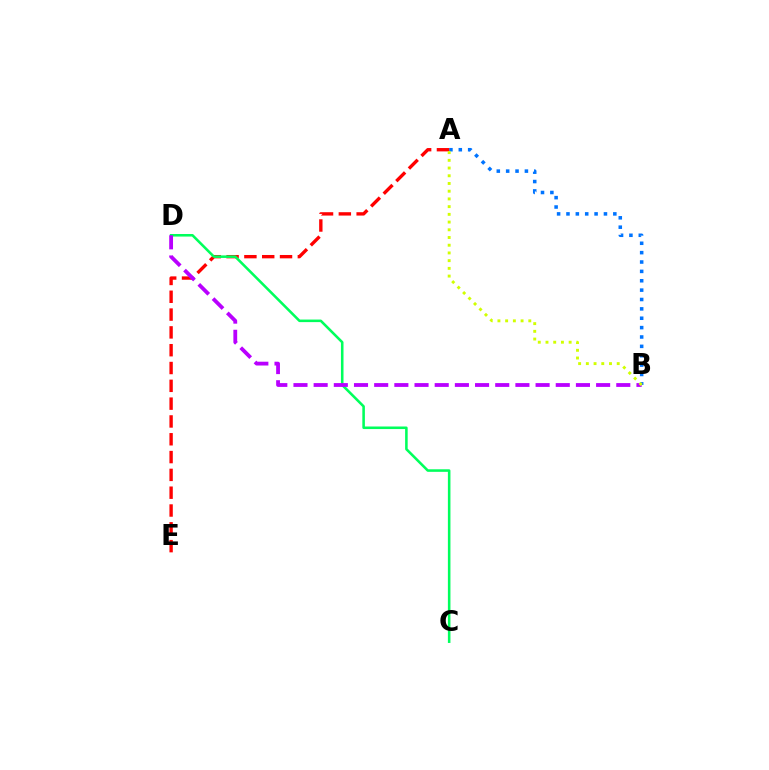{('A', 'B'): [{'color': '#0074ff', 'line_style': 'dotted', 'thickness': 2.55}, {'color': '#d1ff00', 'line_style': 'dotted', 'thickness': 2.1}], ('A', 'E'): [{'color': '#ff0000', 'line_style': 'dashed', 'thickness': 2.42}], ('C', 'D'): [{'color': '#00ff5c', 'line_style': 'solid', 'thickness': 1.84}], ('B', 'D'): [{'color': '#b900ff', 'line_style': 'dashed', 'thickness': 2.74}]}